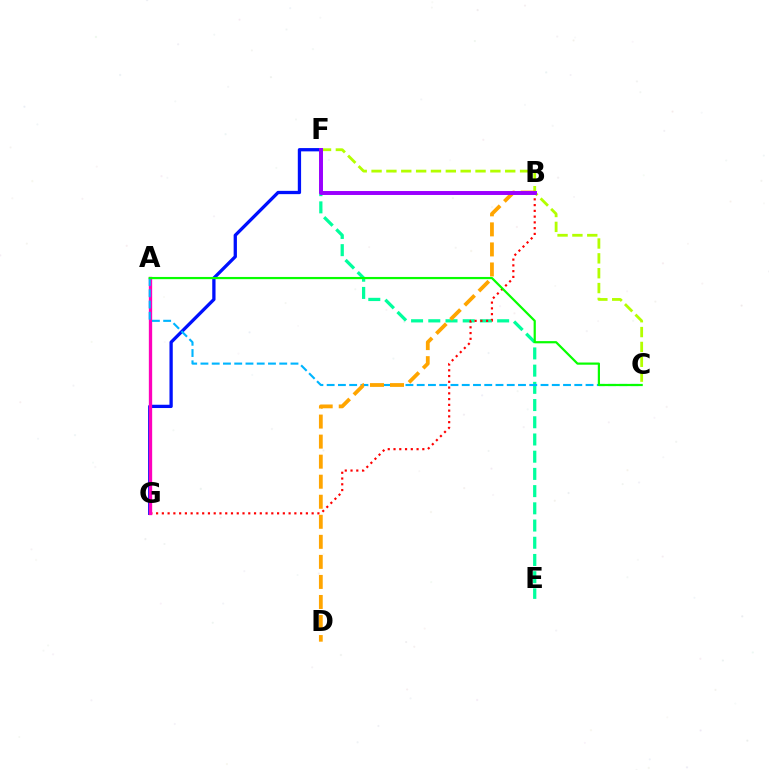{('E', 'F'): [{'color': '#00ff9d', 'line_style': 'dashed', 'thickness': 2.34}], ('C', 'F'): [{'color': '#b3ff00', 'line_style': 'dashed', 'thickness': 2.02}], ('B', 'G'): [{'color': '#ff0000', 'line_style': 'dotted', 'thickness': 1.57}], ('F', 'G'): [{'color': '#0010ff', 'line_style': 'solid', 'thickness': 2.37}], ('A', 'G'): [{'color': '#ff00bd', 'line_style': 'solid', 'thickness': 2.39}], ('A', 'C'): [{'color': '#00b5ff', 'line_style': 'dashed', 'thickness': 1.53}, {'color': '#08ff00', 'line_style': 'solid', 'thickness': 1.59}], ('B', 'D'): [{'color': '#ffa500', 'line_style': 'dashed', 'thickness': 2.72}], ('B', 'F'): [{'color': '#9b00ff', 'line_style': 'solid', 'thickness': 2.84}]}